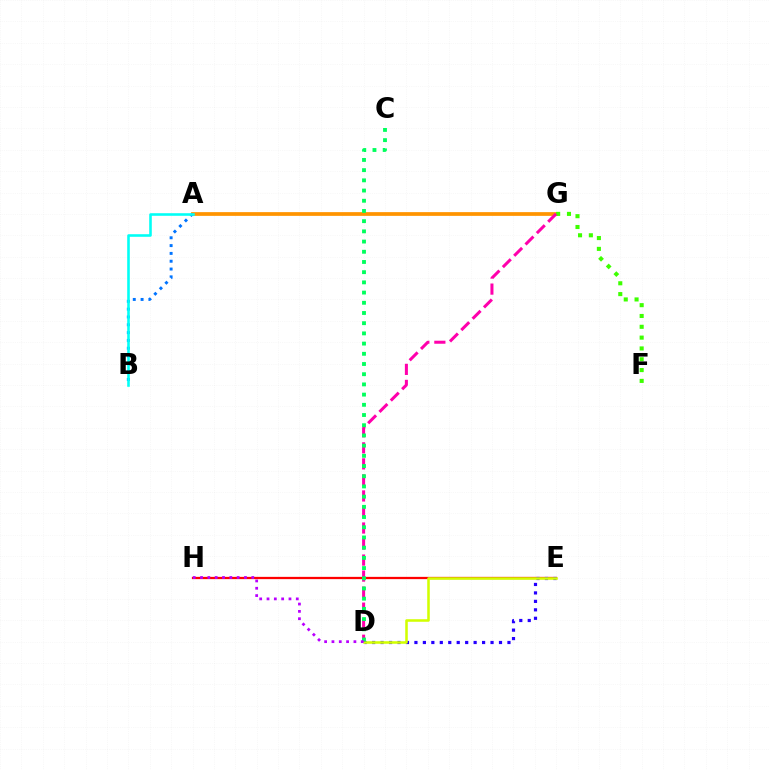{('A', 'G'): [{'color': '#ff9400', 'line_style': 'solid', 'thickness': 2.69}], ('E', 'H'): [{'color': '#ff0000', 'line_style': 'solid', 'thickness': 1.63}], ('F', 'G'): [{'color': '#3dff00', 'line_style': 'dotted', 'thickness': 2.94}], ('A', 'B'): [{'color': '#0074ff', 'line_style': 'dotted', 'thickness': 2.12}, {'color': '#00fff6', 'line_style': 'solid', 'thickness': 1.86}], ('D', 'E'): [{'color': '#2500ff', 'line_style': 'dotted', 'thickness': 2.3}, {'color': '#d1ff00', 'line_style': 'solid', 'thickness': 1.83}], ('D', 'G'): [{'color': '#ff00ac', 'line_style': 'dashed', 'thickness': 2.18}], ('C', 'D'): [{'color': '#00ff5c', 'line_style': 'dotted', 'thickness': 2.77}], ('D', 'H'): [{'color': '#b900ff', 'line_style': 'dotted', 'thickness': 1.99}]}